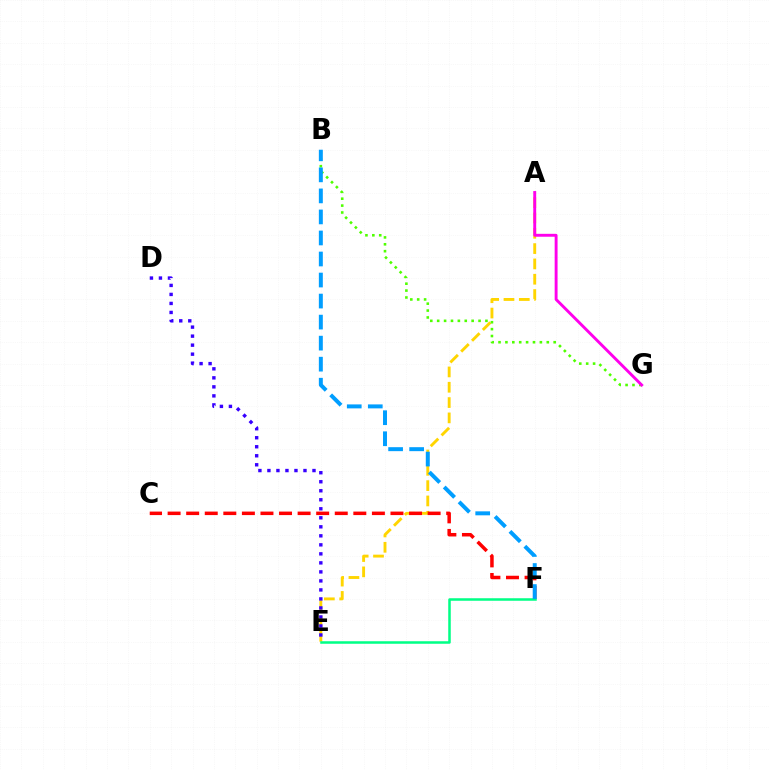{('A', 'E'): [{'color': '#ffd500', 'line_style': 'dashed', 'thickness': 2.08}], ('C', 'F'): [{'color': '#ff0000', 'line_style': 'dashed', 'thickness': 2.52}], ('E', 'F'): [{'color': '#00ff86', 'line_style': 'solid', 'thickness': 1.82}], ('B', 'G'): [{'color': '#4fff00', 'line_style': 'dotted', 'thickness': 1.87}], ('A', 'G'): [{'color': '#ff00ed', 'line_style': 'solid', 'thickness': 2.09}], ('D', 'E'): [{'color': '#3700ff', 'line_style': 'dotted', 'thickness': 2.45}], ('B', 'F'): [{'color': '#009eff', 'line_style': 'dashed', 'thickness': 2.86}]}